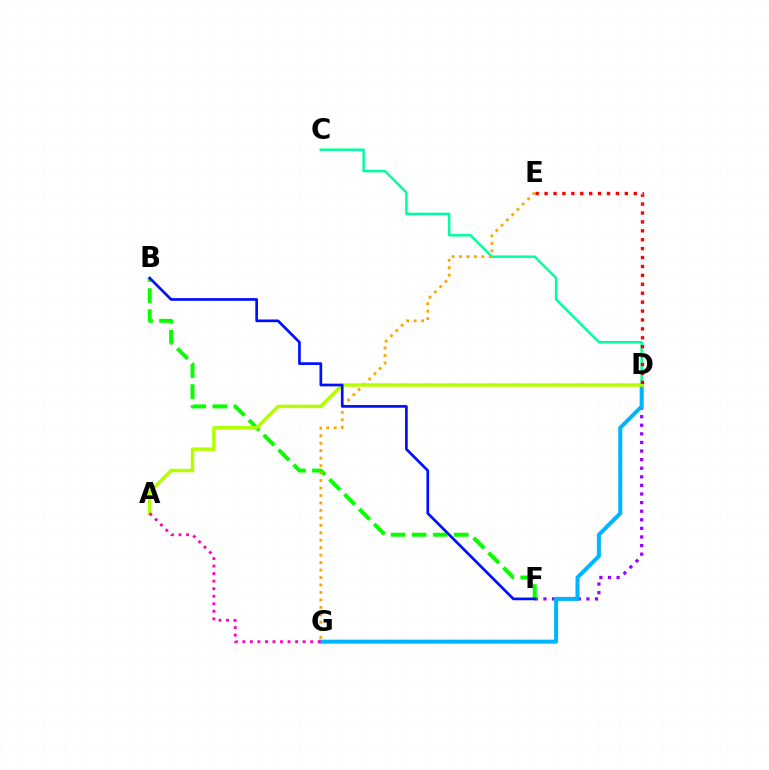{('D', 'F'): [{'color': '#9b00ff', 'line_style': 'dotted', 'thickness': 2.34}], ('B', 'F'): [{'color': '#08ff00', 'line_style': 'dashed', 'thickness': 2.86}, {'color': '#0010ff', 'line_style': 'solid', 'thickness': 1.95}], ('C', 'D'): [{'color': '#00ff9d', 'line_style': 'solid', 'thickness': 1.79}], ('E', 'G'): [{'color': '#ffa500', 'line_style': 'dotted', 'thickness': 2.03}], ('D', 'G'): [{'color': '#00b5ff', 'line_style': 'solid', 'thickness': 2.89}], ('A', 'D'): [{'color': '#b3ff00', 'line_style': 'solid', 'thickness': 2.51}], ('D', 'E'): [{'color': '#ff0000', 'line_style': 'dotted', 'thickness': 2.42}], ('A', 'G'): [{'color': '#ff00bd', 'line_style': 'dotted', 'thickness': 2.05}]}